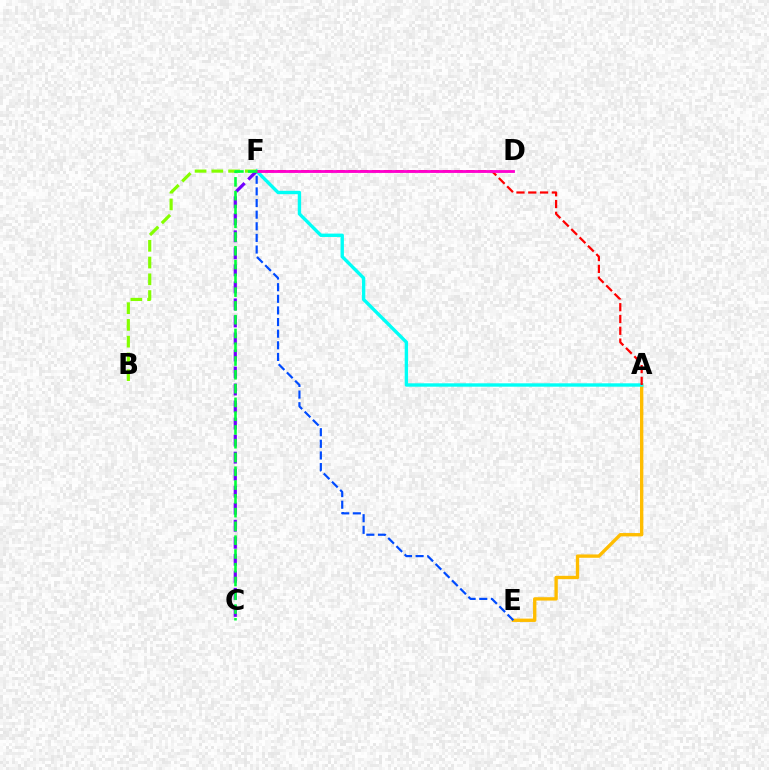{('A', 'E'): [{'color': '#ffbd00', 'line_style': 'solid', 'thickness': 2.41}], ('E', 'F'): [{'color': '#004bff', 'line_style': 'dashed', 'thickness': 1.58}], ('A', 'F'): [{'color': '#00fff6', 'line_style': 'solid', 'thickness': 2.43}, {'color': '#ff0000', 'line_style': 'dashed', 'thickness': 1.6}], ('B', 'F'): [{'color': '#84ff00', 'line_style': 'dashed', 'thickness': 2.28}], ('C', 'F'): [{'color': '#7200ff', 'line_style': 'dashed', 'thickness': 2.31}, {'color': '#00ff39', 'line_style': 'dashed', 'thickness': 1.87}], ('D', 'F'): [{'color': '#ff00cf', 'line_style': 'solid', 'thickness': 2.04}]}